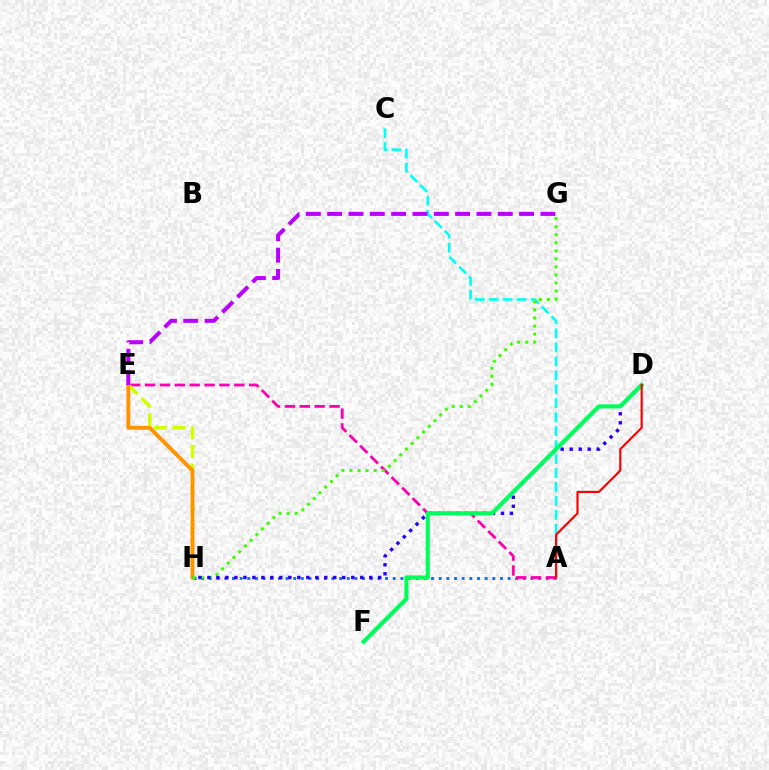{('A', 'H'): [{'color': '#0074ff', 'line_style': 'dotted', 'thickness': 2.08}], ('A', 'E'): [{'color': '#ff00ac', 'line_style': 'dashed', 'thickness': 2.02}], ('A', 'C'): [{'color': '#00fff6', 'line_style': 'dashed', 'thickness': 1.9}], ('E', 'H'): [{'color': '#d1ff00', 'line_style': 'dashed', 'thickness': 2.53}, {'color': '#ff9400', 'line_style': 'solid', 'thickness': 2.8}], ('G', 'H'): [{'color': '#3dff00', 'line_style': 'dotted', 'thickness': 2.19}], ('D', 'H'): [{'color': '#2500ff', 'line_style': 'dotted', 'thickness': 2.44}], ('D', 'F'): [{'color': '#00ff5c', 'line_style': 'solid', 'thickness': 2.98}], ('A', 'D'): [{'color': '#ff0000', 'line_style': 'solid', 'thickness': 1.57}], ('E', 'G'): [{'color': '#b900ff', 'line_style': 'dashed', 'thickness': 2.9}]}